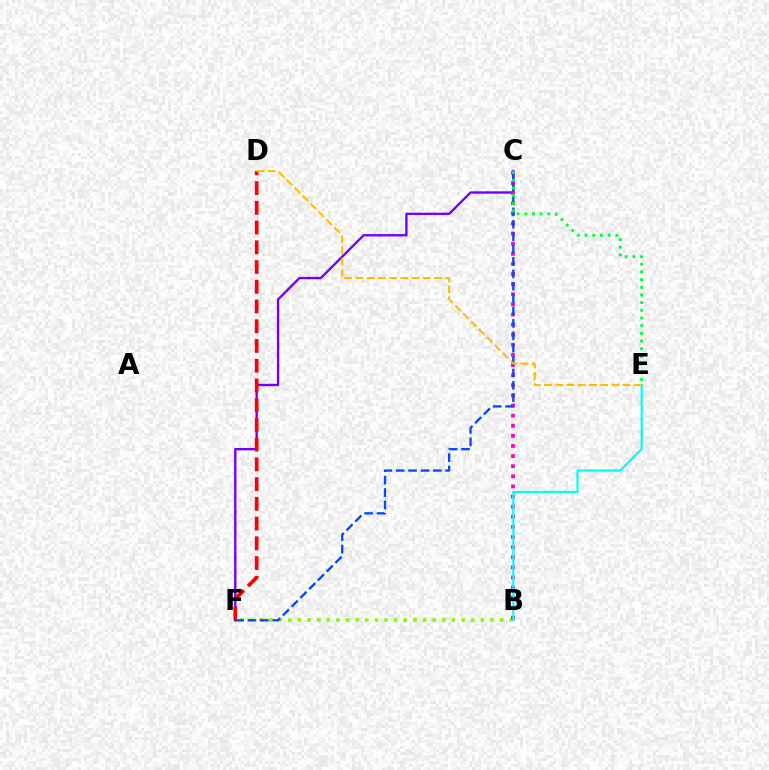{('B', 'F'): [{'color': '#84ff00', 'line_style': 'dotted', 'thickness': 2.61}], ('C', 'F'): [{'color': '#7200ff', 'line_style': 'solid', 'thickness': 1.7}, {'color': '#004bff', 'line_style': 'dashed', 'thickness': 1.68}], ('B', 'C'): [{'color': '#ff00cf', 'line_style': 'dotted', 'thickness': 2.75}], ('D', 'F'): [{'color': '#ff0000', 'line_style': 'dashed', 'thickness': 2.68}], ('B', 'E'): [{'color': '#00fff6', 'line_style': 'solid', 'thickness': 1.58}], ('C', 'E'): [{'color': '#00ff39', 'line_style': 'dotted', 'thickness': 2.09}], ('D', 'E'): [{'color': '#ffbd00', 'line_style': 'dashed', 'thickness': 1.52}]}